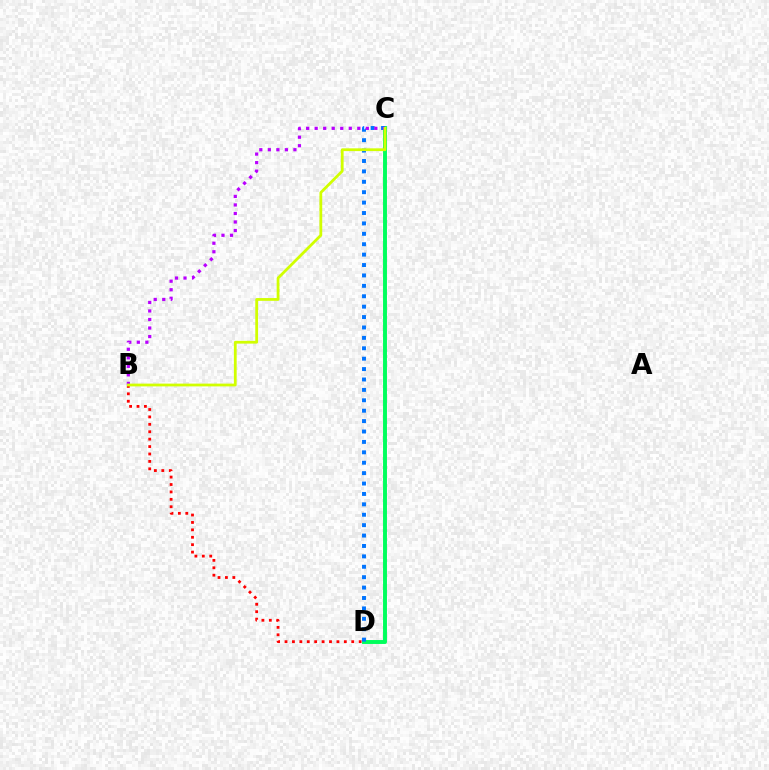{('C', 'D'): [{'color': '#00ff5c', 'line_style': 'solid', 'thickness': 2.82}, {'color': '#0074ff', 'line_style': 'dotted', 'thickness': 2.83}], ('B', 'D'): [{'color': '#ff0000', 'line_style': 'dotted', 'thickness': 2.01}], ('B', 'C'): [{'color': '#b900ff', 'line_style': 'dotted', 'thickness': 2.32}, {'color': '#d1ff00', 'line_style': 'solid', 'thickness': 2.0}]}